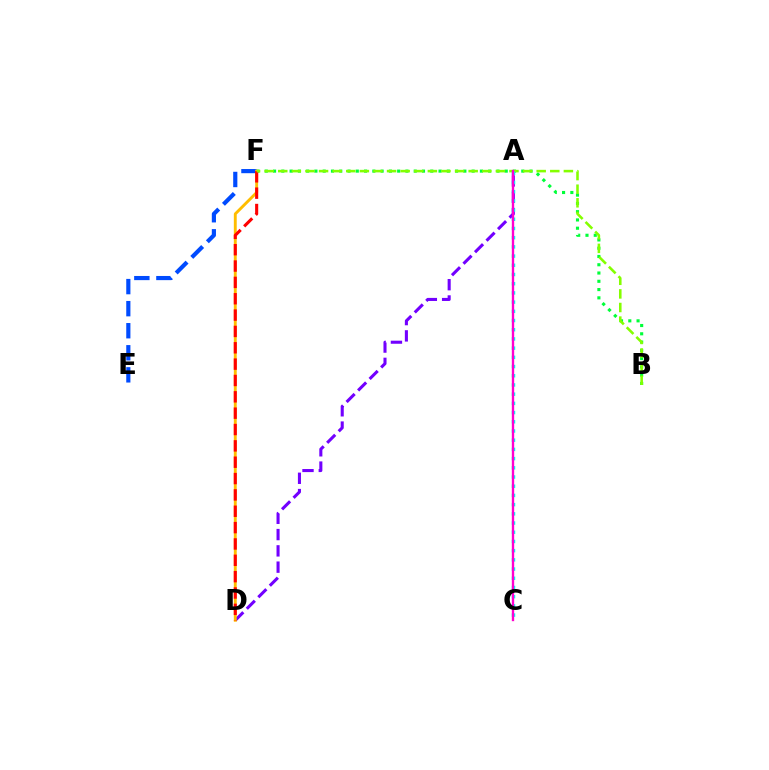{('A', 'D'): [{'color': '#7200ff', 'line_style': 'dashed', 'thickness': 2.21}], ('B', 'F'): [{'color': '#00ff39', 'line_style': 'dotted', 'thickness': 2.25}, {'color': '#84ff00', 'line_style': 'dashed', 'thickness': 1.85}], ('E', 'F'): [{'color': '#004bff', 'line_style': 'dashed', 'thickness': 3.0}], ('D', 'F'): [{'color': '#ffbd00', 'line_style': 'solid', 'thickness': 2.08}, {'color': '#ff0000', 'line_style': 'dashed', 'thickness': 2.22}], ('A', 'C'): [{'color': '#00fff6', 'line_style': 'dotted', 'thickness': 2.5}, {'color': '#ff00cf', 'line_style': 'solid', 'thickness': 1.7}]}